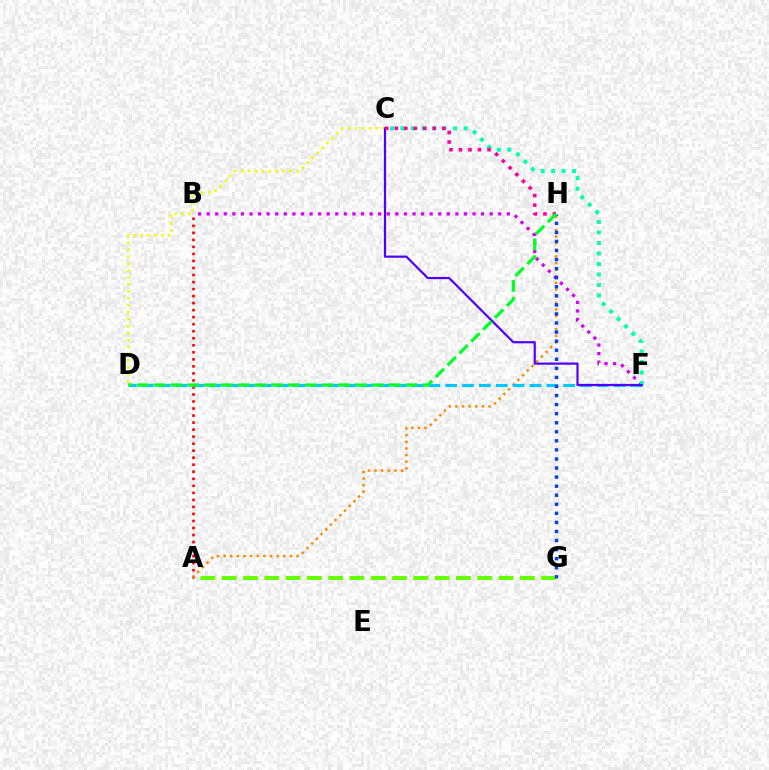{('A', 'G'): [{'color': '#66ff00', 'line_style': 'dashed', 'thickness': 2.89}], ('A', 'B'): [{'color': '#ff0000', 'line_style': 'dotted', 'thickness': 1.91}], ('A', 'H'): [{'color': '#ff8800', 'line_style': 'dotted', 'thickness': 1.8}], ('C', 'D'): [{'color': '#eeff00', 'line_style': 'dotted', 'thickness': 1.88}], ('B', 'F'): [{'color': '#d600ff', 'line_style': 'dotted', 'thickness': 2.33}], ('D', 'F'): [{'color': '#00c7ff', 'line_style': 'dashed', 'thickness': 2.29}], ('G', 'H'): [{'color': '#003fff', 'line_style': 'dotted', 'thickness': 2.46}], ('C', 'F'): [{'color': '#00ffaf', 'line_style': 'dotted', 'thickness': 2.86}, {'color': '#4f00ff', 'line_style': 'solid', 'thickness': 1.58}], ('C', 'H'): [{'color': '#ff00a0', 'line_style': 'dotted', 'thickness': 2.58}], ('D', 'H'): [{'color': '#00ff27', 'line_style': 'dashed', 'thickness': 2.28}]}